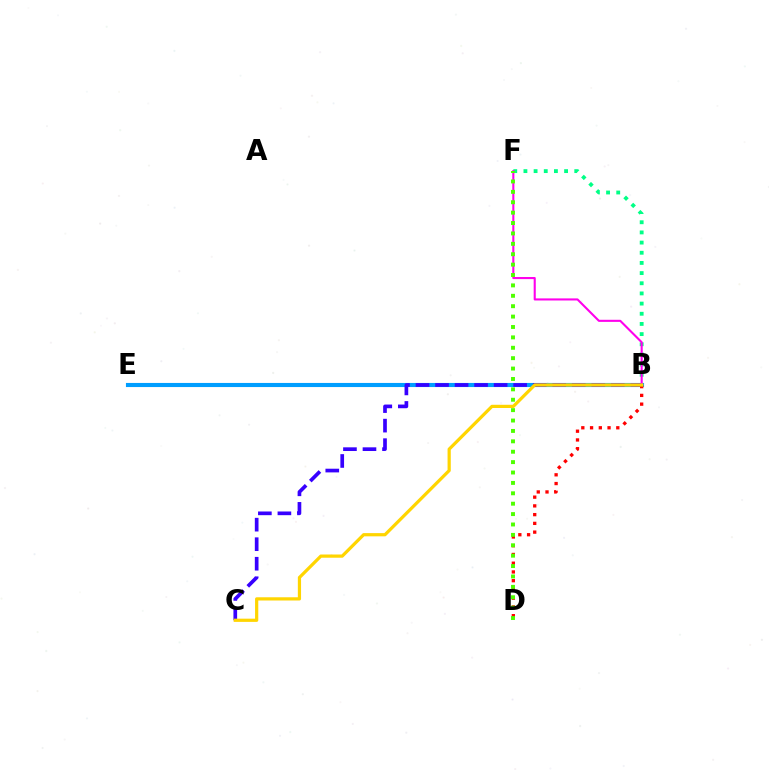{('B', 'F'): [{'color': '#00ff86', 'line_style': 'dotted', 'thickness': 2.76}, {'color': '#ff00ed', 'line_style': 'solid', 'thickness': 1.51}], ('B', 'E'): [{'color': '#009eff', 'line_style': 'solid', 'thickness': 2.96}], ('B', 'C'): [{'color': '#3700ff', 'line_style': 'dashed', 'thickness': 2.65}, {'color': '#ffd500', 'line_style': 'solid', 'thickness': 2.32}], ('B', 'D'): [{'color': '#ff0000', 'line_style': 'dotted', 'thickness': 2.38}], ('D', 'F'): [{'color': '#4fff00', 'line_style': 'dotted', 'thickness': 2.82}]}